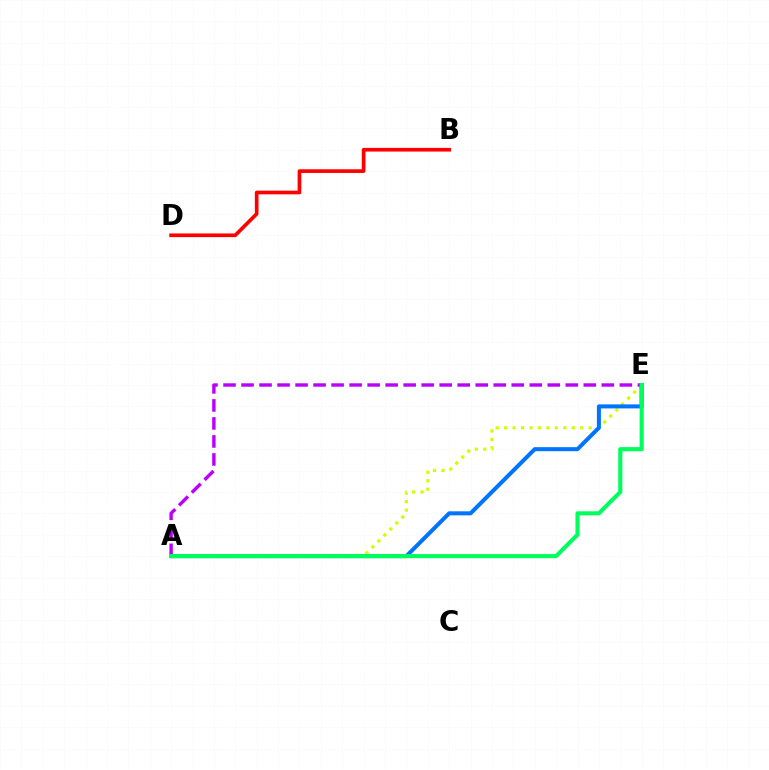{('A', 'E'): [{'color': '#d1ff00', 'line_style': 'dotted', 'thickness': 2.3}, {'color': '#b900ff', 'line_style': 'dashed', 'thickness': 2.45}, {'color': '#0074ff', 'line_style': 'solid', 'thickness': 2.9}, {'color': '#00ff5c', 'line_style': 'solid', 'thickness': 2.96}], ('B', 'D'): [{'color': '#ff0000', 'line_style': 'solid', 'thickness': 2.65}]}